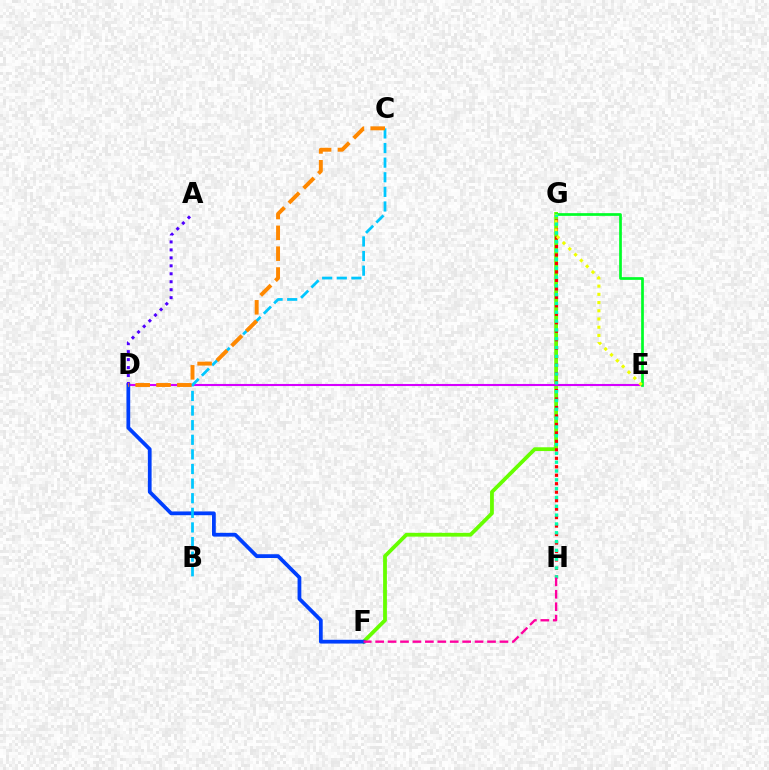{('F', 'G'): [{'color': '#66ff00', 'line_style': 'solid', 'thickness': 2.73}], ('D', 'E'): [{'color': '#d600ff', 'line_style': 'solid', 'thickness': 1.51}], ('E', 'G'): [{'color': '#00ff27', 'line_style': 'solid', 'thickness': 1.95}, {'color': '#eeff00', 'line_style': 'dotted', 'thickness': 2.23}], ('G', 'H'): [{'color': '#ff0000', 'line_style': 'dotted', 'thickness': 2.3}, {'color': '#00ffaf', 'line_style': 'dotted', 'thickness': 2.4}], ('D', 'F'): [{'color': '#003fff', 'line_style': 'solid', 'thickness': 2.71}], ('B', 'C'): [{'color': '#00c7ff', 'line_style': 'dashed', 'thickness': 1.98}], ('F', 'H'): [{'color': '#ff00a0', 'line_style': 'dashed', 'thickness': 1.69}], ('A', 'D'): [{'color': '#4f00ff', 'line_style': 'dotted', 'thickness': 2.16}], ('C', 'D'): [{'color': '#ff8800', 'line_style': 'dashed', 'thickness': 2.83}]}